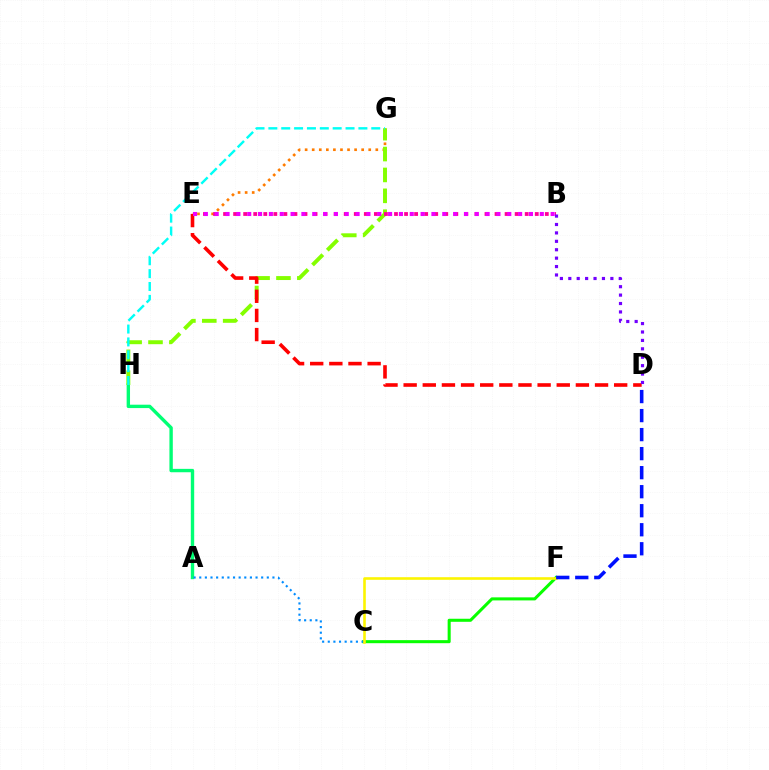{('A', 'H'): [{'color': '#00ff74', 'line_style': 'solid', 'thickness': 2.43}], ('E', 'G'): [{'color': '#ff7c00', 'line_style': 'dotted', 'thickness': 1.92}], ('G', 'H'): [{'color': '#84ff00', 'line_style': 'dashed', 'thickness': 2.84}, {'color': '#00fff6', 'line_style': 'dashed', 'thickness': 1.75}], ('C', 'F'): [{'color': '#08ff00', 'line_style': 'solid', 'thickness': 2.19}, {'color': '#fcf500', 'line_style': 'solid', 'thickness': 1.87}], ('A', 'C'): [{'color': '#008cff', 'line_style': 'dotted', 'thickness': 1.53}], ('B', 'E'): [{'color': '#ff0094', 'line_style': 'dotted', 'thickness': 2.73}, {'color': '#ee00ff', 'line_style': 'dotted', 'thickness': 2.94}], ('D', 'E'): [{'color': '#ff0000', 'line_style': 'dashed', 'thickness': 2.6}], ('B', 'D'): [{'color': '#7200ff', 'line_style': 'dotted', 'thickness': 2.29}], ('D', 'F'): [{'color': '#0010ff', 'line_style': 'dashed', 'thickness': 2.58}]}